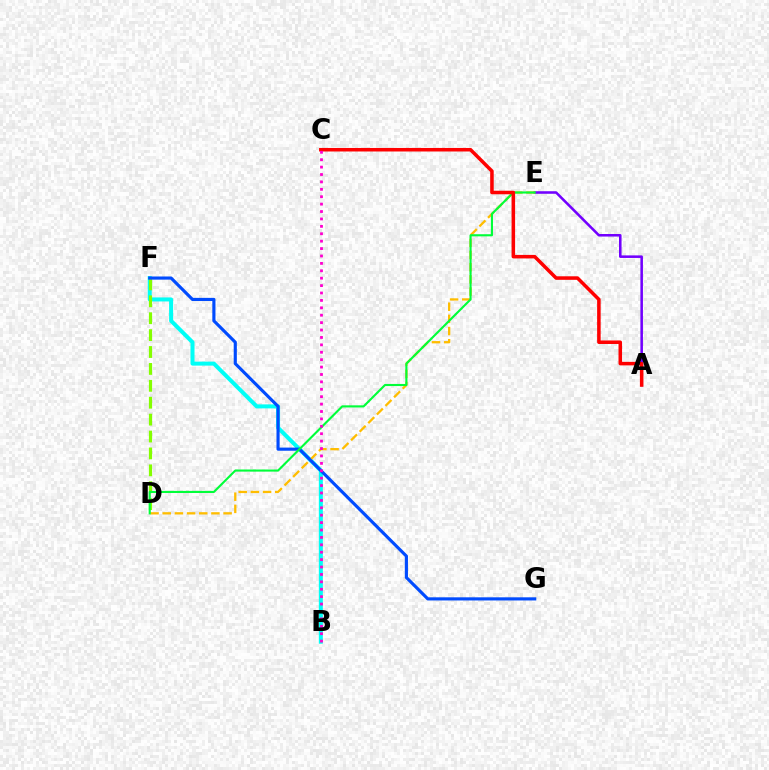{('B', 'F'): [{'color': '#00fff6', 'line_style': 'solid', 'thickness': 2.89}], ('D', 'F'): [{'color': '#84ff00', 'line_style': 'dashed', 'thickness': 2.3}], ('A', 'E'): [{'color': '#7200ff', 'line_style': 'solid', 'thickness': 1.84}], ('D', 'E'): [{'color': '#ffbd00', 'line_style': 'dashed', 'thickness': 1.65}, {'color': '#00ff39', 'line_style': 'solid', 'thickness': 1.53}], ('F', 'G'): [{'color': '#004bff', 'line_style': 'solid', 'thickness': 2.26}], ('A', 'C'): [{'color': '#ff0000', 'line_style': 'solid', 'thickness': 2.54}], ('B', 'C'): [{'color': '#ff00cf', 'line_style': 'dotted', 'thickness': 2.01}]}